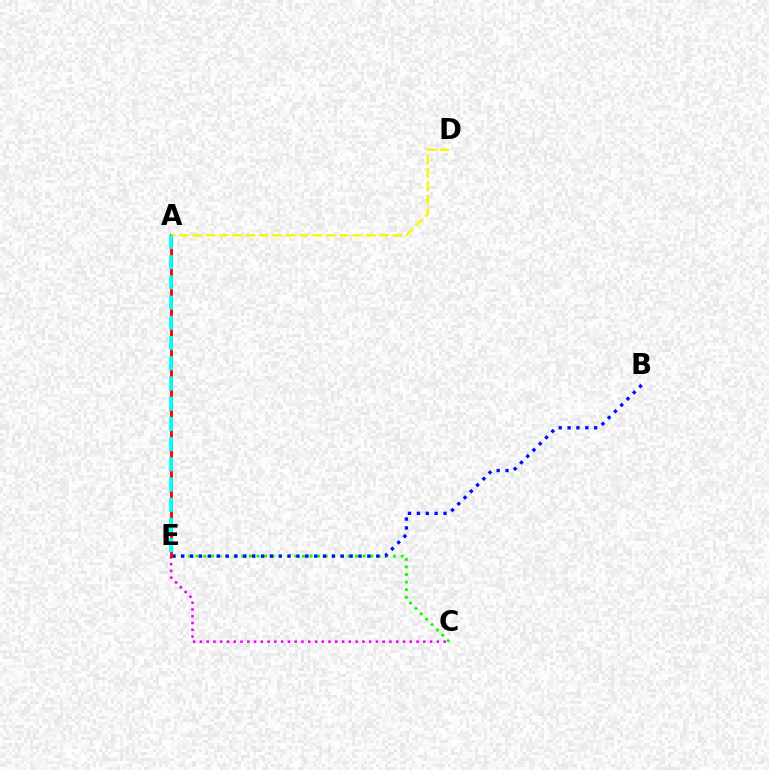{('C', 'E'): [{'color': '#08ff00', 'line_style': 'dotted', 'thickness': 2.06}, {'color': '#ee00ff', 'line_style': 'dotted', 'thickness': 1.84}], ('B', 'E'): [{'color': '#0010ff', 'line_style': 'dotted', 'thickness': 2.41}], ('A', 'E'): [{'color': '#ff0000', 'line_style': 'solid', 'thickness': 2.05}, {'color': '#00fff6', 'line_style': 'dashed', 'thickness': 2.75}], ('A', 'D'): [{'color': '#fcf500', 'line_style': 'dashed', 'thickness': 1.81}]}